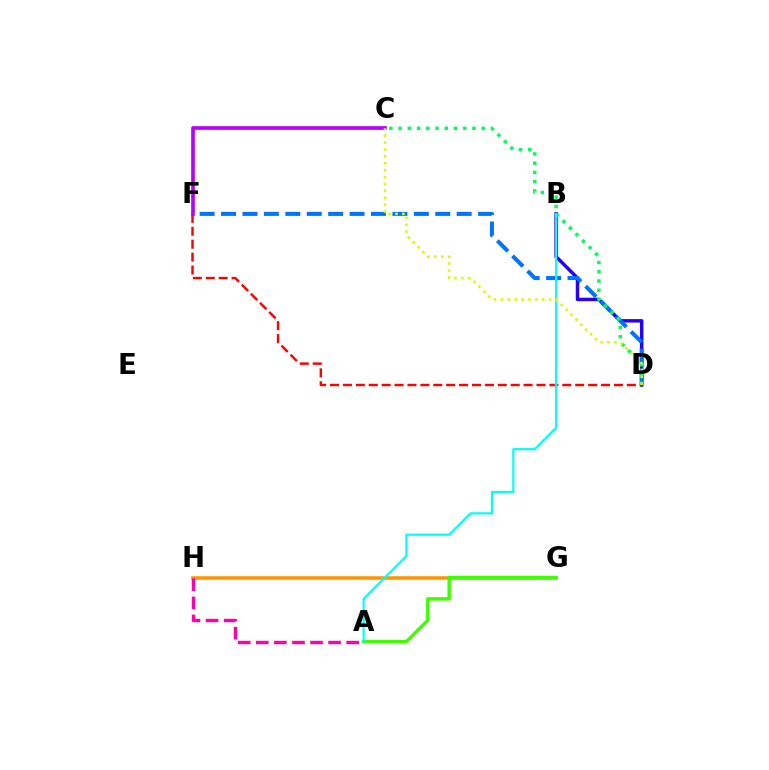{('B', 'D'): [{'color': '#2500ff', 'line_style': 'solid', 'thickness': 2.49}], ('G', 'H'): [{'color': '#ff9400', 'line_style': 'solid', 'thickness': 2.55}], ('D', 'F'): [{'color': '#ff0000', 'line_style': 'dashed', 'thickness': 1.75}, {'color': '#0074ff', 'line_style': 'dashed', 'thickness': 2.91}], ('C', 'F'): [{'color': '#b900ff', 'line_style': 'solid', 'thickness': 2.64}], ('A', 'G'): [{'color': '#3dff00', 'line_style': 'solid', 'thickness': 2.47}], ('C', 'D'): [{'color': '#00ff5c', 'line_style': 'dotted', 'thickness': 2.51}, {'color': '#d1ff00', 'line_style': 'dotted', 'thickness': 1.88}], ('A', 'B'): [{'color': '#00fff6', 'line_style': 'solid', 'thickness': 1.57}], ('A', 'H'): [{'color': '#ff00ac', 'line_style': 'dashed', 'thickness': 2.45}]}